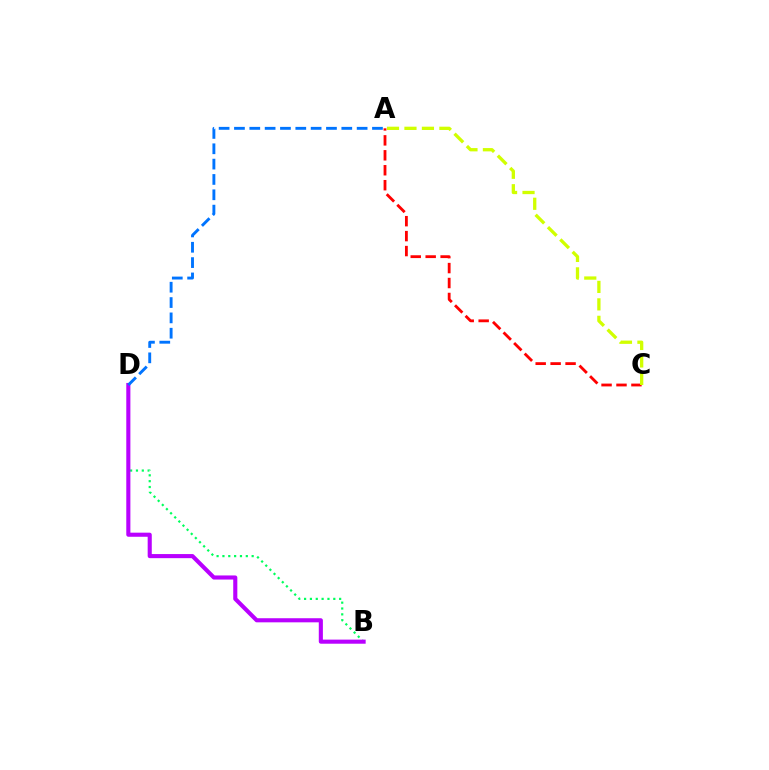{('A', 'C'): [{'color': '#ff0000', 'line_style': 'dashed', 'thickness': 2.03}, {'color': '#d1ff00', 'line_style': 'dashed', 'thickness': 2.37}], ('B', 'D'): [{'color': '#00ff5c', 'line_style': 'dotted', 'thickness': 1.59}, {'color': '#b900ff', 'line_style': 'solid', 'thickness': 2.95}], ('A', 'D'): [{'color': '#0074ff', 'line_style': 'dashed', 'thickness': 2.08}]}